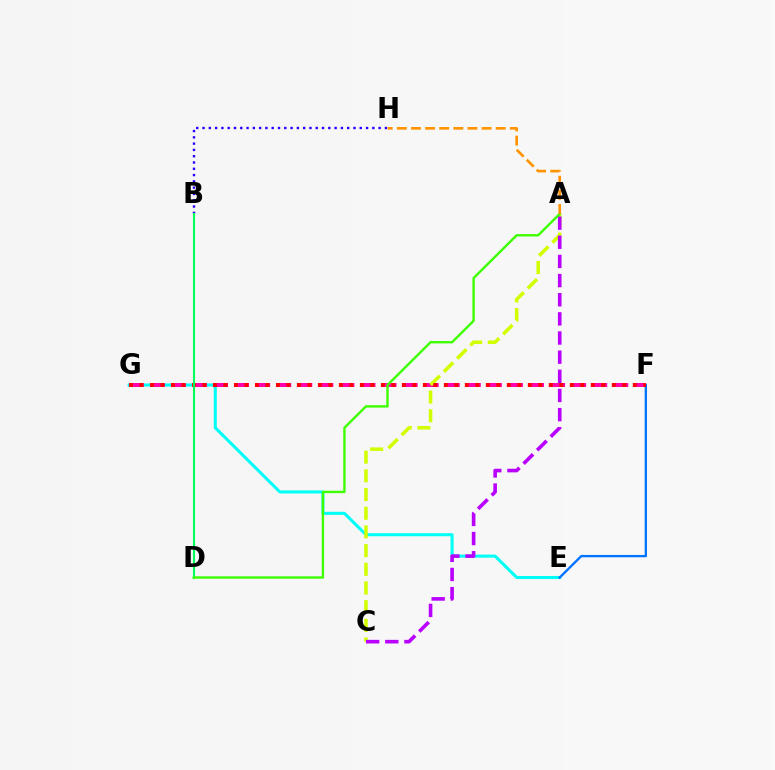{('E', 'G'): [{'color': '#00fff6', 'line_style': 'solid', 'thickness': 2.19}], ('E', 'F'): [{'color': '#0074ff', 'line_style': 'solid', 'thickness': 1.69}], ('B', 'H'): [{'color': '#2500ff', 'line_style': 'dotted', 'thickness': 1.71}], ('F', 'G'): [{'color': '#ff00ac', 'line_style': 'dashed', 'thickness': 2.86}, {'color': '#ff0000', 'line_style': 'dotted', 'thickness': 2.85}], ('A', 'C'): [{'color': '#d1ff00', 'line_style': 'dashed', 'thickness': 2.54}, {'color': '#b900ff', 'line_style': 'dashed', 'thickness': 2.6}], ('B', 'D'): [{'color': '#00ff5c', 'line_style': 'solid', 'thickness': 1.51}], ('A', 'D'): [{'color': '#3dff00', 'line_style': 'solid', 'thickness': 1.72}], ('A', 'H'): [{'color': '#ff9400', 'line_style': 'dashed', 'thickness': 1.92}]}